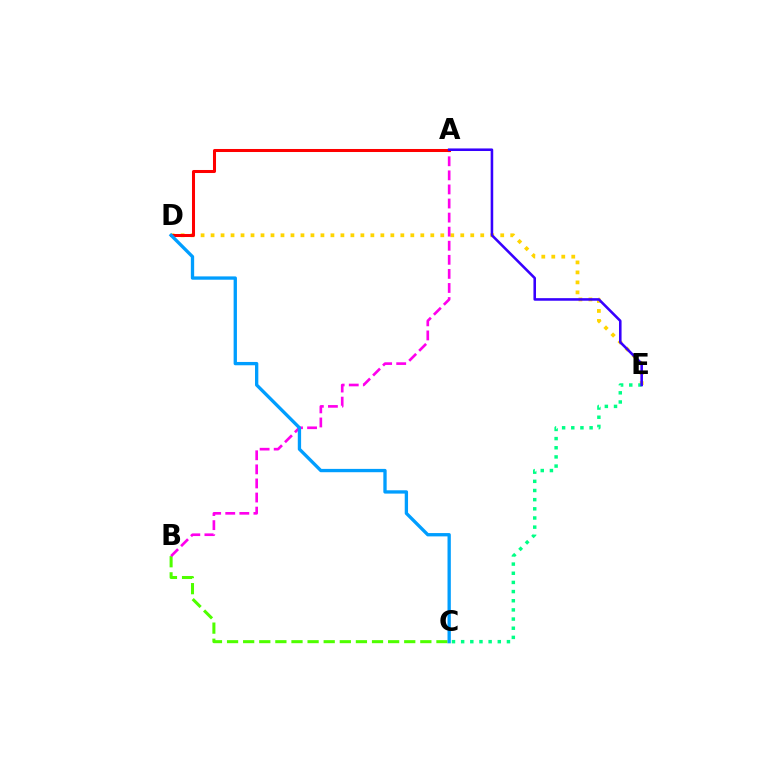{('D', 'E'): [{'color': '#ffd500', 'line_style': 'dotted', 'thickness': 2.71}], ('B', 'C'): [{'color': '#4fff00', 'line_style': 'dashed', 'thickness': 2.19}], ('A', 'B'): [{'color': '#ff00ed', 'line_style': 'dashed', 'thickness': 1.91}], ('A', 'D'): [{'color': '#ff0000', 'line_style': 'solid', 'thickness': 2.18}], ('C', 'E'): [{'color': '#00ff86', 'line_style': 'dotted', 'thickness': 2.49}], ('A', 'E'): [{'color': '#3700ff', 'line_style': 'solid', 'thickness': 1.85}], ('C', 'D'): [{'color': '#009eff', 'line_style': 'solid', 'thickness': 2.39}]}